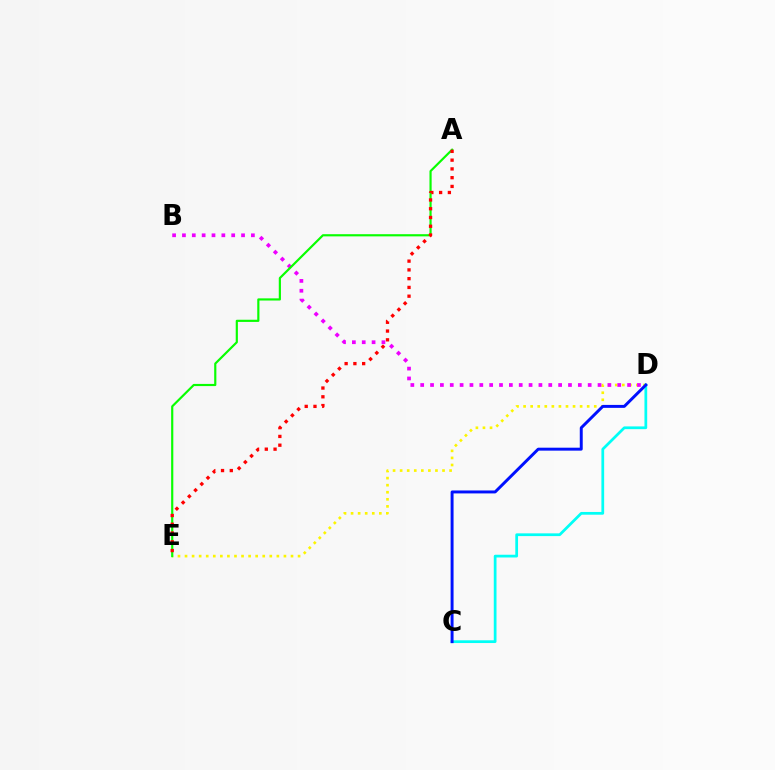{('D', 'E'): [{'color': '#fcf500', 'line_style': 'dotted', 'thickness': 1.92}], ('B', 'D'): [{'color': '#ee00ff', 'line_style': 'dotted', 'thickness': 2.68}], ('A', 'E'): [{'color': '#08ff00', 'line_style': 'solid', 'thickness': 1.56}, {'color': '#ff0000', 'line_style': 'dotted', 'thickness': 2.38}], ('C', 'D'): [{'color': '#00fff6', 'line_style': 'solid', 'thickness': 1.97}, {'color': '#0010ff', 'line_style': 'solid', 'thickness': 2.12}]}